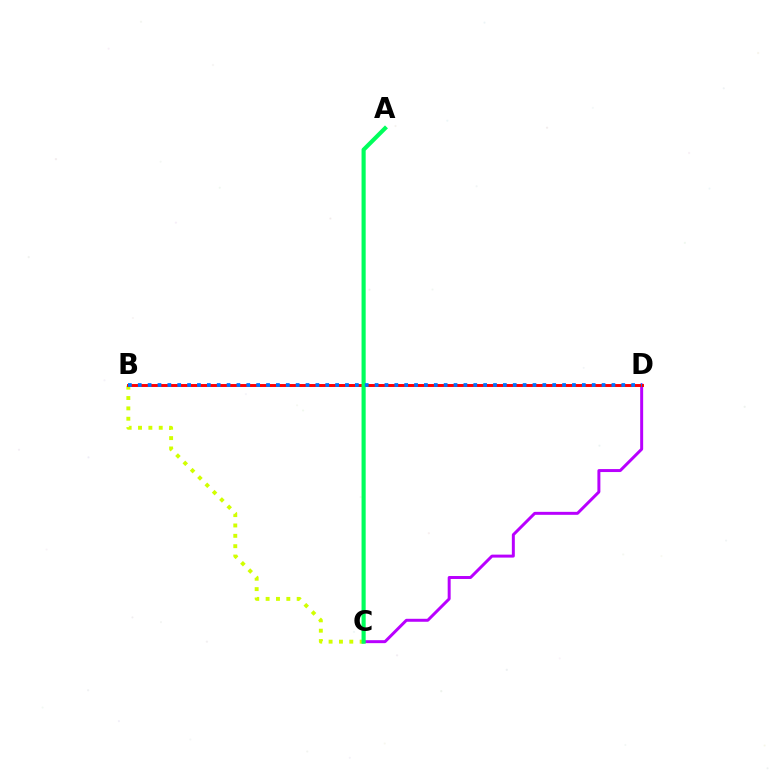{('C', 'D'): [{'color': '#b900ff', 'line_style': 'solid', 'thickness': 2.14}], ('B', 'C'): [{'color': '#d1ff00', 'line_style': 'dotted', 'thickness': 2.81}], ('B', 'D'): [{'color': '#ff0000', 'line_style': 'solid', 'thickness': 2.11}, {'color': '#0074ff', 'line_style': 'dotted', 'thickness': 2.68}], ('A', 'C'): [{'color': '#00ff5c', 'line_style': 'solid', 'thickness': 2.98}]}